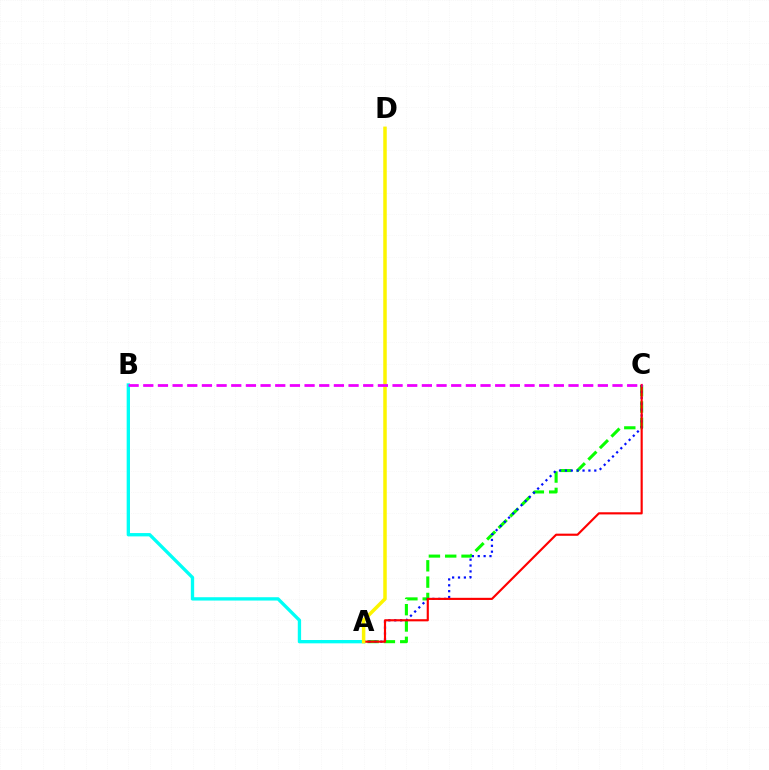{('A', 'C'): [{'color': '#08ff00', 'line_style': 'dashed', 'thickness': 2.22}, {'color': '#0010ff', 'line_style': 'dotted', 'thickness': 1.6}, {'color': '#ff0000', 'line_style': 'solid', 'thickness': 1.55}], ('A', 'B'): [{'color': '#00fff6', 'line_style': 'solid', 'thickness': 2.4}], ('A', 'D'): [{'color': '#fcf500', 'line_style': 'solid', 'thickness': 2.52}], ('B', 'C'): [{'color': '#ee00ff', 'line_style': 'dashed', 'thickness': 1.99}]}